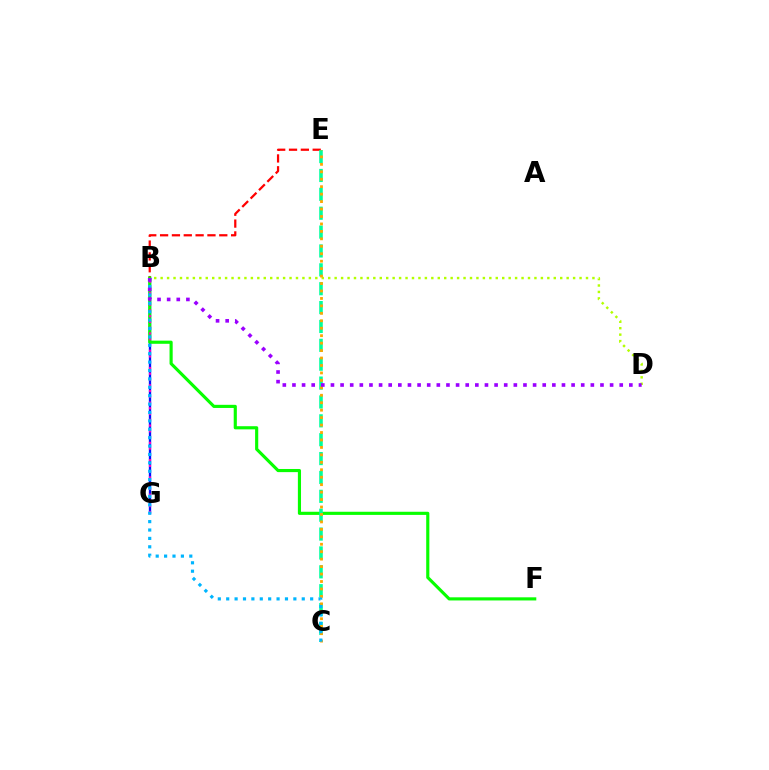{('B', 'D'): [{'color': '#b3ff00', 'line_style': 'dotted', 'thickness': 1.75}, {'color': '#9b00ff', 'line_style': 'dotted', 'thickness': 2.62}], ('B', 'G'): [{'color': '#0010ff', 'line_style': 'solid', 'thickness': 1.68}, {'color': '#ff00bd', 'line_style': 'dotted', 'thickness': 1.56}], ('B', 'E'): [{'color': '#ff0000', 'line_style': 'dashed', 'thickness': 1.61}], ('B', 'F'): [{'color': '#08ff00', 'line_style': 'solid', 'thickness': 2.26}], ('C', 'E'): [{'color': '#00ff9d', 'line_style': 'dashed', 'thickness': 2.56}, {'color': '#ffa500', 'line_style': 'dotted', 'thickness': 2.02}], ('B', 'C'): [{'color': '#00b5ff', 'line_style': 'dotted', 'thickness': 2.28}]}